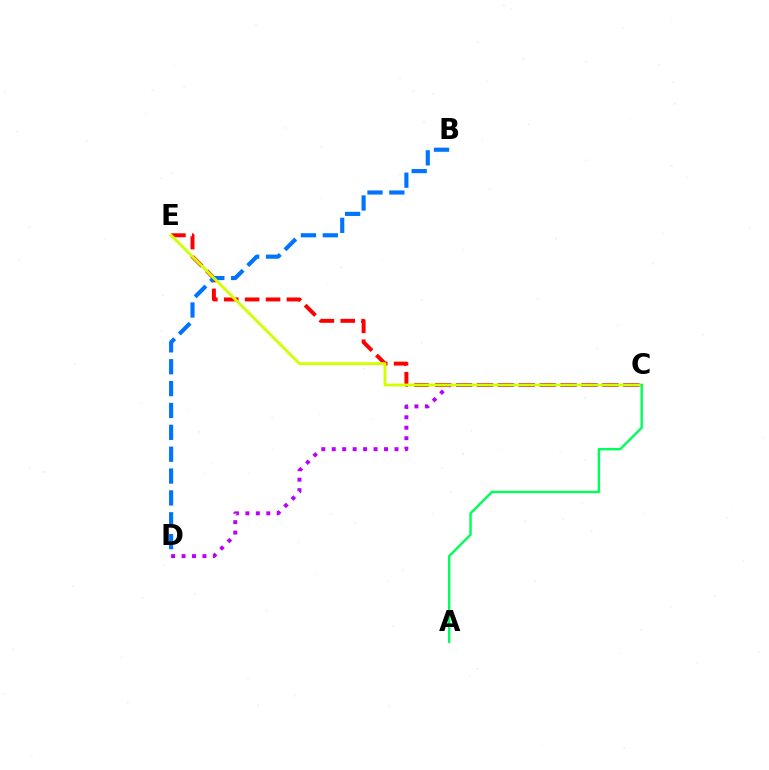{('C', 'E'): [{'color': '#ff0000', 'line_style': 'dashed', 'thickness': 2.84}, {'color': '#d1ff00', 'line_style': 'solid', 'thickness': 2.07}], ('B', 'D'): [{'color': '#0074ff', 'line_style': 'dashed', 'thickness': 2.97}], ('C', 'D'): [{'color': '#b900ff', 'line_style': 'dotted', 'thickness': 2.84}], ('A', 'C'): [{'color': '#00ff5c', 'line_style': 'solid', 'thickness': 1.74}]}